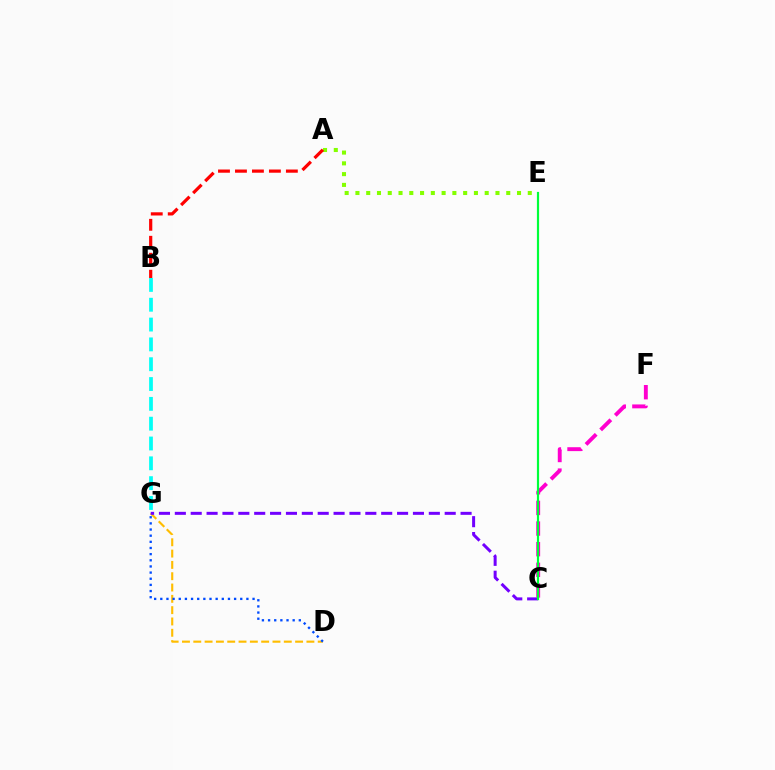{('A', 'E'): [{'color': '#84ff00', 'line_style': 'dotted', 'thickness': 2.93}], ('A', 'B'): [{'color': '#ff0000', 'line_style': 'dashed', 'thickness': 2.31}], ('D', 'G'): [{'color': '#ffbd00', 'line_style': 'dashed', 'thickness': 1.54}, {'color': '#004bff', 'line_style': 'dotted', 'thickness': 1.67}], ('C', 'G'): [{'color': '#7200ff', 'line_style': 'dashed', 'thickness': 2.16}], ('B', 'G'): [{'color': '#00fff6', 'line_style': 'dashed', 'thickness': 2.69}], ('C', 'F'): [{'color': '#ff00cf', 'line_style': 'dashed', 'thickness': 2.8}], ('C', 'E'): [{'color': '#00ff39', 'line_style': 'solid', 'thickness': 1.58}]}